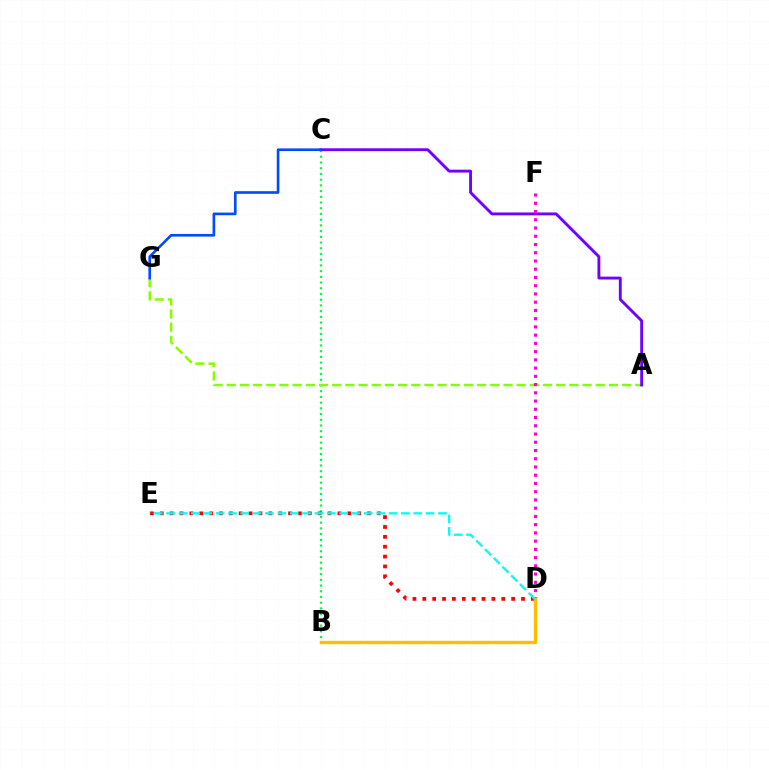{('B', 'C'): [{'color': '#00ff39', 'line_style': 'dotted', 'thickness': 1.55}], ('A', 'G'): [{'color': '#84ff00', 'line_style': 'dashed', 'thickness': 1.79}], ('A', 'C'): [{'color': '#7200ff', 'line_style': 'solid', 'thickness': 2.07}], ('D', 'E'): [{'color': '#ff0000', 'line_style': 'dotted', 'thickness': 2.68}, {'color': '#00fff6', 'line_style': 'dashed', 'thickness': 1.68}], ('D', 'F'): [{'color': '#ff00cf', 'line_style': 'dotted', 'thickness': 2.24}], ('B', 'D'): [{'color': '#ffbd00', 'line_style': 'solid', 'thickness': 2.43}], ('C', 'G'): [{'color': '#004bff', 'line_style': 'solid', 'thickness': 1.9}]}